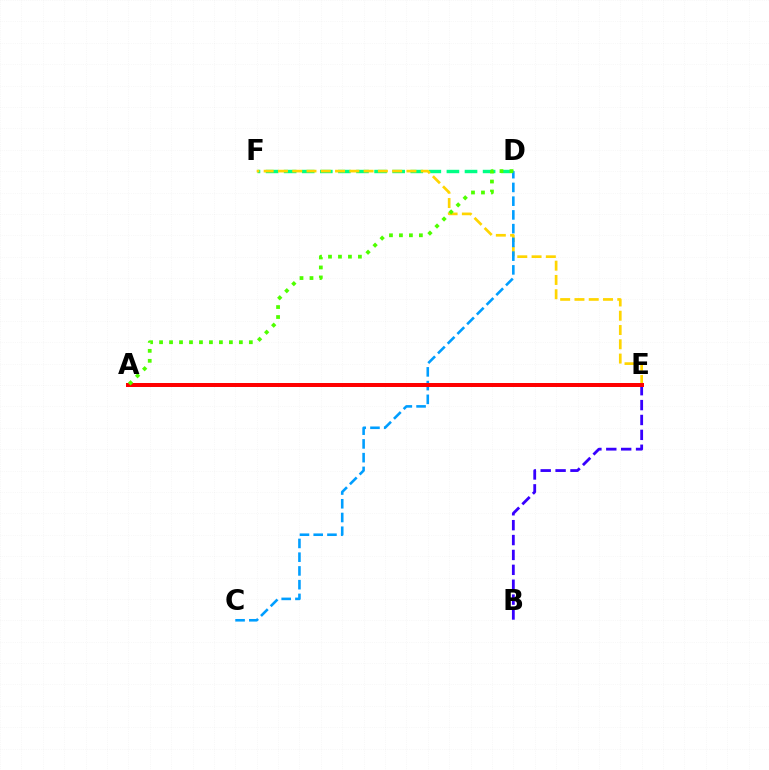{('D', 'F'): [{'color': '#00ff86', 'line_style': 'dashed', 'thickness': 2.46}], ('A', 'E'): [{'color': '#ff00ed', 'line_style': 'solid', 'thickness': 1.61}, {'color': '#ff0000', 'line_style': 'solid', 'thickness': 2.87}], ('E', 'F'): [{'color': '#ffd500', 'line_style': 'dashed', 'thickness': 1.94}], ('C', 'D'): [{'color': '#009eff', 'line_style': 'dashed', 'thickness': 1.87}], ('B', 'E'): [{'color': '#3700ff', 'line_style': 'dashed', 'thickness': 2.02}], ('A', 'D'): [{'color': '#4fff00', 'line_style': 'dotted', 'thickness': 2.71}]}